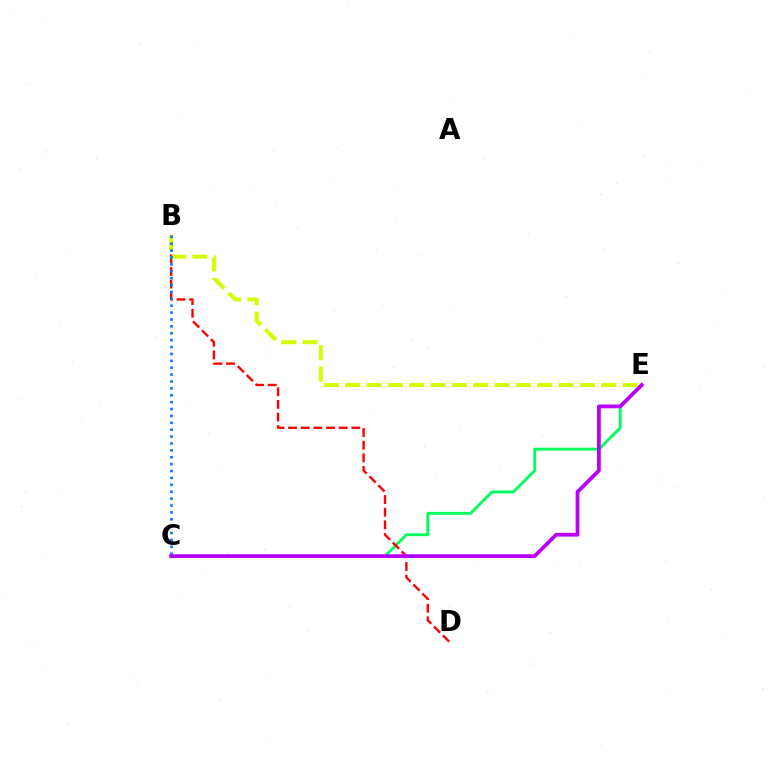{('C', 'E'): [{'color': '#00ff5c', 'line_style': 'solid', 'thickness': 2.07}, {'color': '#b900ff', 'line_style': 'solid', 'thickness': 2.71}], ('B', 'D'): [{'color': '#ff0000', 'line_style': 'dashed', 'thickness': 1.72}], ('B', 'E'): [{'color': '#d1ff00', 'line_style': 'dashed', 'thickness': 2.9}], ('B', 'C'): [{'color': '#0074ff', 'line_style': 'dotted', 'thickness': 1.87}]}